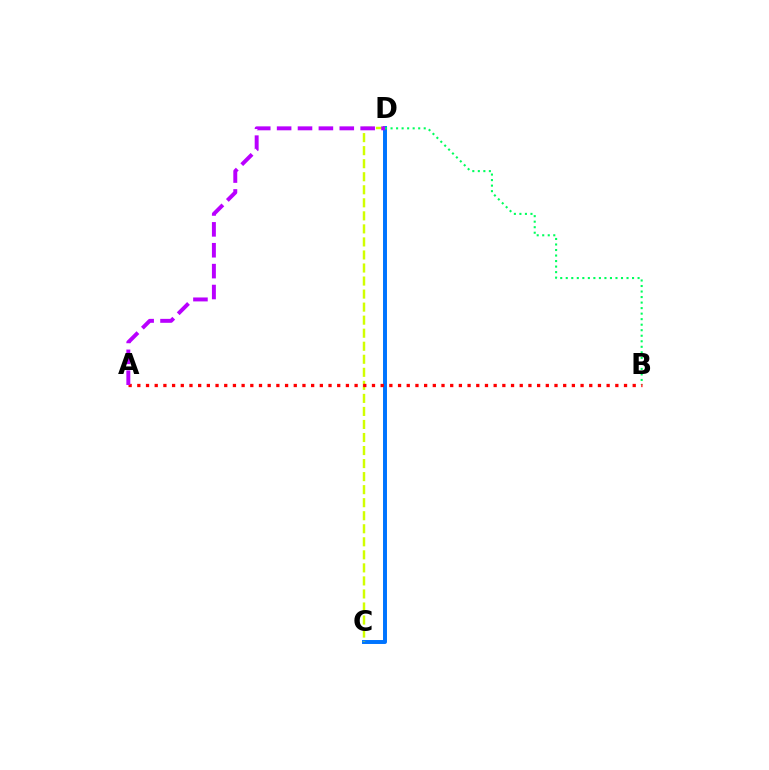{('C', 'D'): [{'color': '#0074ff', 'line_style': 'solid', 'thickness': 2.85}, {'color': '#d1ff00', 'line_style': 'dashed', 'thickness': 1.77}], ('B', 'D'): [{'color': '#00ff5c', 'line_style': 'dotted', 'thickness': 1.5}], ('A', 'B'): [{'color': '#ff0000', 'line_style': 'dotted', 'thickness': 2.36}], ('A', 'D'): [{'color': '#b900ff', 'line_style': 'dashed', 'thickness': 2.84}]}